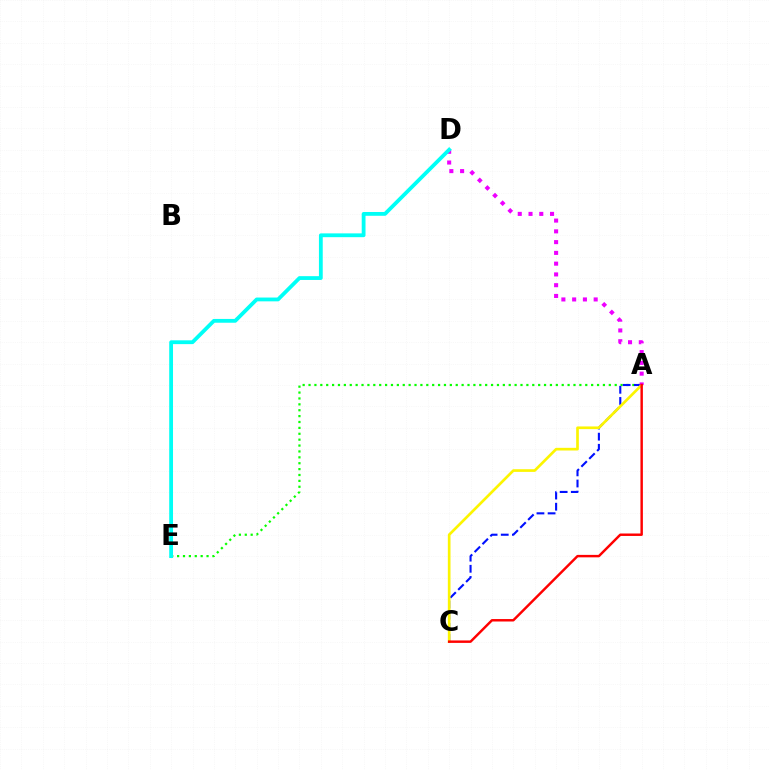{('A', 'E'): [{'color': '#08ff00', 'line_style': 'dotted', 'thickness': 1.6}], ('A', 'C'): [{'color': '#0010ff', 'line_style': 'dashed', 'thickness': 1.51}, {'color': '#fcf500', 'line_style': 'solid', 'thickness': 1.92}, {'color': '#ff0000', 'line_style': 'solid', 'thickness': 1.76}], ('A', 'D'): [{'color': '#ee00ff', 'line_style': 'dotted', 'thickness': 2.93}], ('D', 'E'): [{'color': '#00fff6', 'line_style': 'solid', 'thickness': 2.74}]}